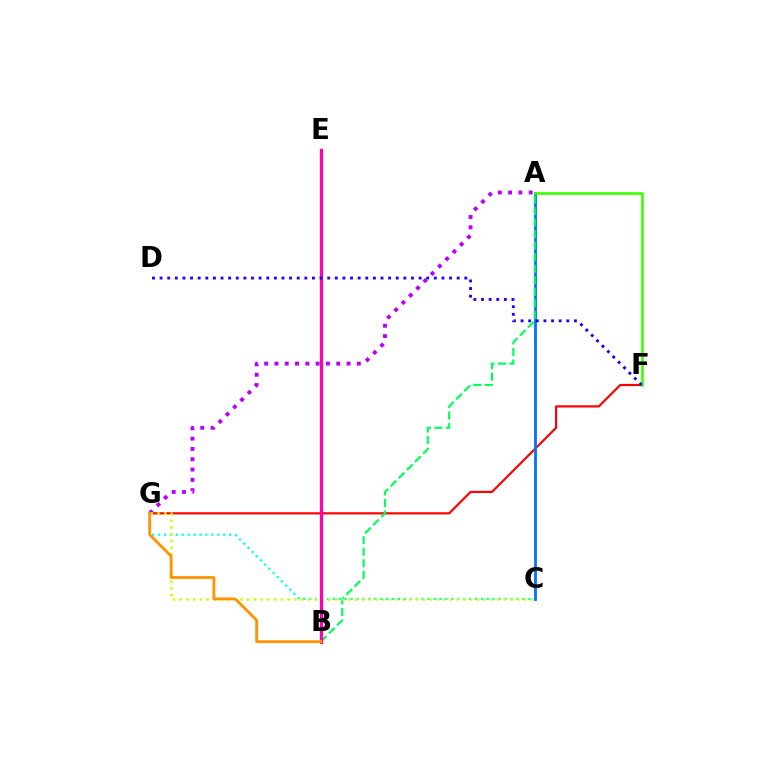{('F', 'G'): [{'color': '#ff0000', 'line_style': 'solid', 'thickness': 1.57}], ('C', 'G'): [{'color': '#00fff6', 'line_style': 'dotted', 'thickness': 1.61}, {'color': '#d1ff00', 'line_style': 'dotted', 'thickness': 1.84}], ('A', 'C'): [{'color': '#0074ff', 'line_style': 'solid', 'thickness': 2.02}], ('A', 'B'): [{'color': '#00ff5c', 'line_style': 'dashed', 'thickness': 1.56}], ('A', 'G'): [{'color': '#b900ff', 'line_style': 'dotted', 'thickness': 2.8}], ('A', 'F'): [{'color': '#3dff00', 'line_style': 'solid', 'thickness': 1.89}], ('B', 'E'): [{'color': '#ff00ac', 'line_style': 'solid', 'thickness': 2.33}], ('D', 'F'): [{'color': '#2500ff', 'line_style': 'dotted', 'thickness': 2.07}], ('B', 'G'): [{'color': '#ff9400', 'line_style': 'solid', 'thickness': 2.03}]}